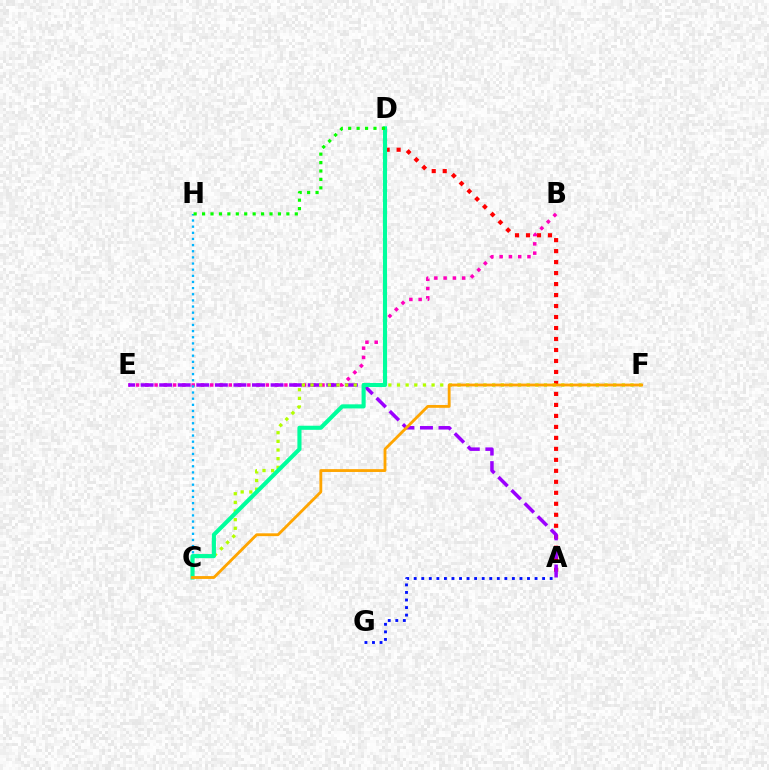{('A', 'D'): [{'color': '#ff0000', 'line_style': 'dotted', 'thickness': 2.98}], ('B', 'E'): [{'color': '#ff00bd', 'line_style': 'dotted', 'thickness': 2.52}], ('A', 'E'): [{'color': '#9b00ff', 'line_style': 'dashed', 'thickness': 2.52}], ('C', 'H'): [{'color': '#00b5ff', 'line_style': 'dotted', 'thickness': 1.67}], ('C', 'F'): [{'color': '#b3ff00', 'line_style': 'dotted', 'thickness': 2.35}, {'color': '#ffa500', 'line_style': 'solid', 'thickness': 2.04}], ('C', 'D'): [{'color': '#00ff9d', 'line_style': 'solid', 'thickness': 2.95}], ('A', 'G'): [{'color': '#0010ff', 'line_style': 'dotted', 'thickness': 2.05}], ('D', 'H'): [{'color': '#08ff00', 'line_style': 'dotted', 'thickness': 2.29}]}